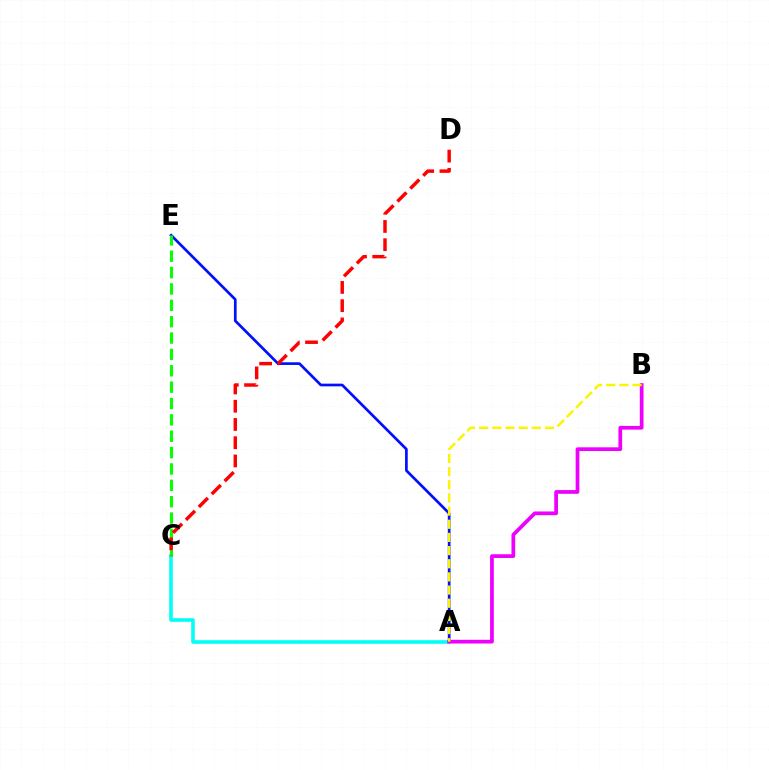{('A', 'C'): [{'color': '#00fff6', 'line_style': 'solid', 'thickness': 2.59}], ('A', 'E'): [{'color': '#0010ff', 'line_style': 'solid', 'thickness': 1.94}], ('A', 'B'): [{'color': '#ee00ff', 'line_style': 'solid', 'thickness': 2.68}, {'color': '#fcf500', 'line_style': 'dashed', 'thickness': 1.79}], ('C', 'E'): [{'color': '#08ff00', 'line_style': 'dashed', 'thickness': 2.22}], ('C', 'D'): [{'color': '#ff0000', 'line_style': 'dashed', 'thickness': 2.48}]}